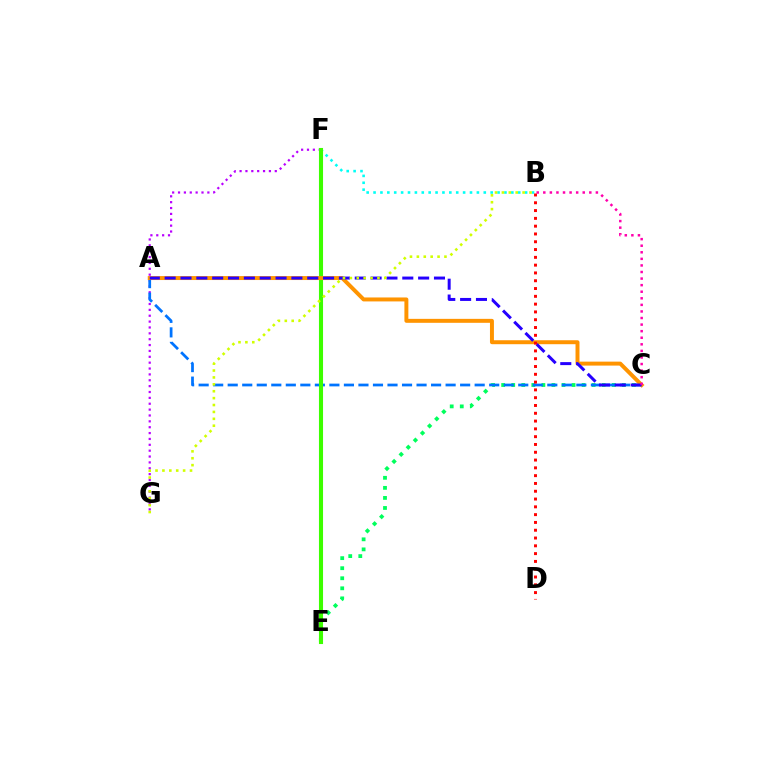{('F', 'G'): [{'color': '#b900ff', 'line_style': 'dotted', 'thickness': 1.59}], ('C', 'E'): [{'color': '#00ff5c', 'line_style': 'dotted', 'thickness': 2.73}], ('A', 'C'): [{'color': '#0074ff', 'line_style': 'dashed', 'thickness': 1.97}, {'color': '#ff9400', 'line_style': 'solid', 'thickness': 2.85}, {'color': '#2500ff', 'line_style': 'dashed', 'thickness': 2.15}], ('B', 'F'): [{'color': '#00fff6', 'line_style': 'dotted', 'thickness': 1.87}], ('E', 'F'): [{'color': '#3dff00', 'line_style': 'solid', 'thickness': 2.94}], ('B', 'C'): [{'color': '#ff00ac', 'line_style': 'dotted', 'thickness': 1.79}], ('B', 'G'): [{'color': '#d1ff00', 'line_style': 'dotted', 'thickness': 1.87}], ('B', 'D'): [{'color': '#ff0000', 'line_style': 'dotted', 'thickness': 2.12}]}